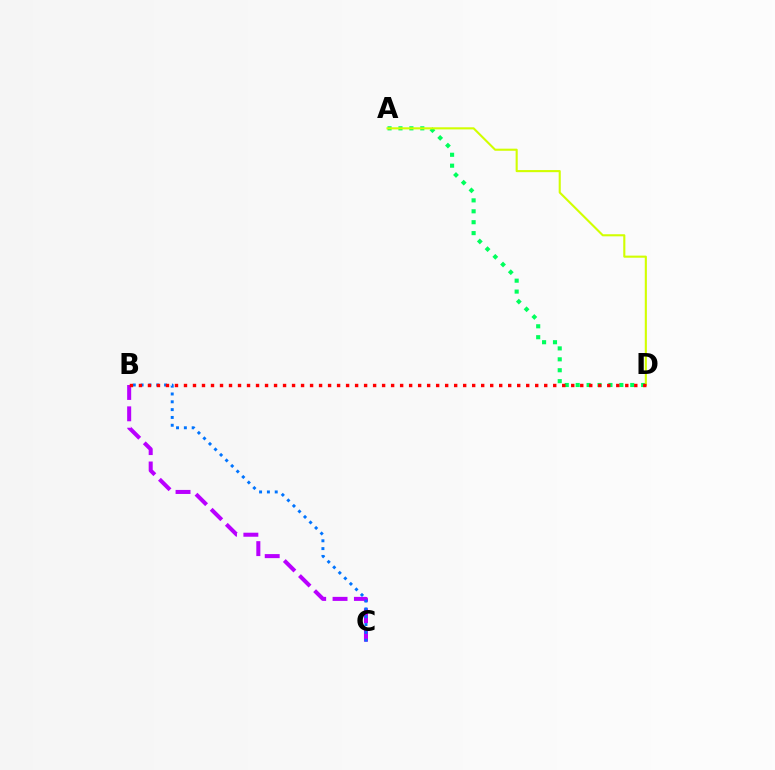{('A', 'D'): [{'color': '#00ff5c', 'line_style': 'dotted', 'thickness': 2.97}, {'color': '#d1ff00', 'line_style': 'solid', 'thickness': 1.51}], ('B', 'C'): [{'color': '#b900ff', 'line_style': 'dashed', 'thickness': 2.9}, {'color': '#0074ff', 'line_style': 'dotted', 'thickness': 2.13}], ('B', 'D'): [{'color': '#ff0000', 'line_style': 'dotted', 'thickness': 2.45}]}